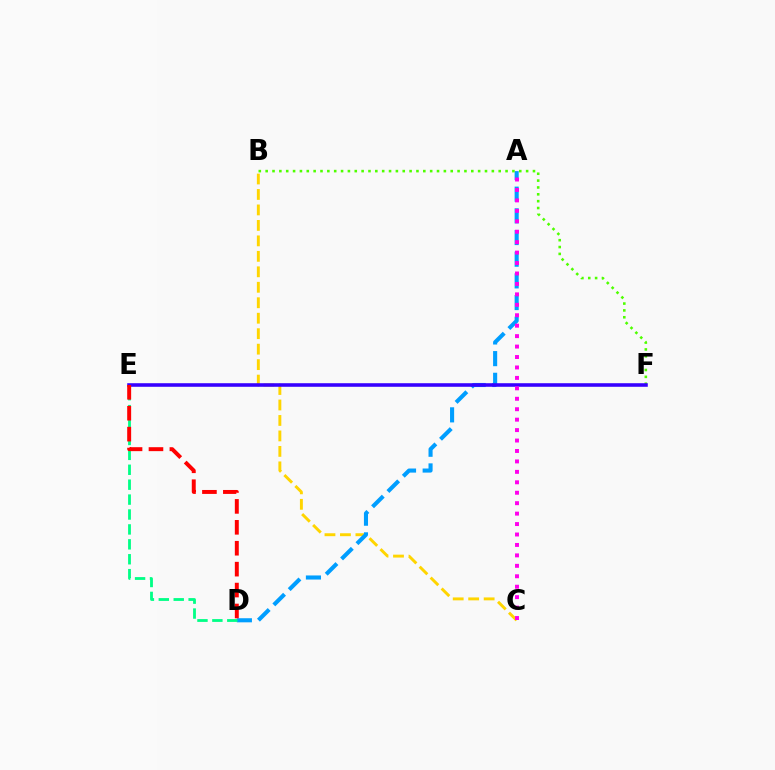{('B', 'C'): [{'color': '#ffd500', 'line_style': 'dashed', 'thickness': 2.1}], ('A', 'D'): [{'color': '#009eff', 'line_style': 'dashed', 'thickness': 2.94}], ('B', 'F'): [{'color': '#4fff00', 'line_style': 'dotted', 'thickness': 1.86}], ('E', 'F'): [{'color': '#3700ff', 'line_style': 'solid', 'thickness': 2.57}], ('D', 'E'): [{'color': '#00ff86', 'line_style': 'dashed', 'thickness': 2.03}, {'color': '#ff0000', 'line_style': 'dashed', 'thickness': 2.84}], ('A', 'C'): [{'color': '#ff00ed', 'line_style': 'dotted', 'thickness': 2.84}]}